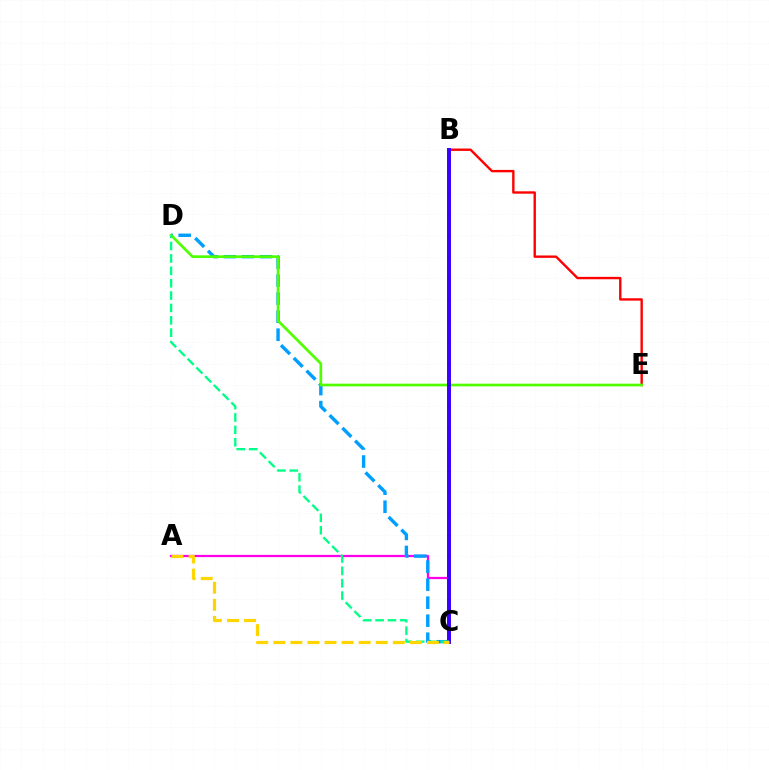{('A', 'C'): [{'color': '#ff00ed', 'line_style': 'solid', 'thickness': 1.62}, {'color': '#ffd500', 'line_style': 'dashed', 'thickness': 2.32}], ('C', 'D'): [{'color': '#009eff', 'line_style': 'dashed', 'thickness': 2.45}, {'color': '#00ff86', 'line_style': 'dashed', 'thickness': 1.68}], ('B', 'E'): [{'color': '#ff0000', 'line_style': 'solid', 'thickness': 1.72}], ('D', 'E'): [{'color': '#4fff00', 'line_style': 'solid', 'thickness': 1.93}], ('B', 'C'): [{'color': '#3700ff', 'line_style': 'solid', 'thickness': 2.84}]}